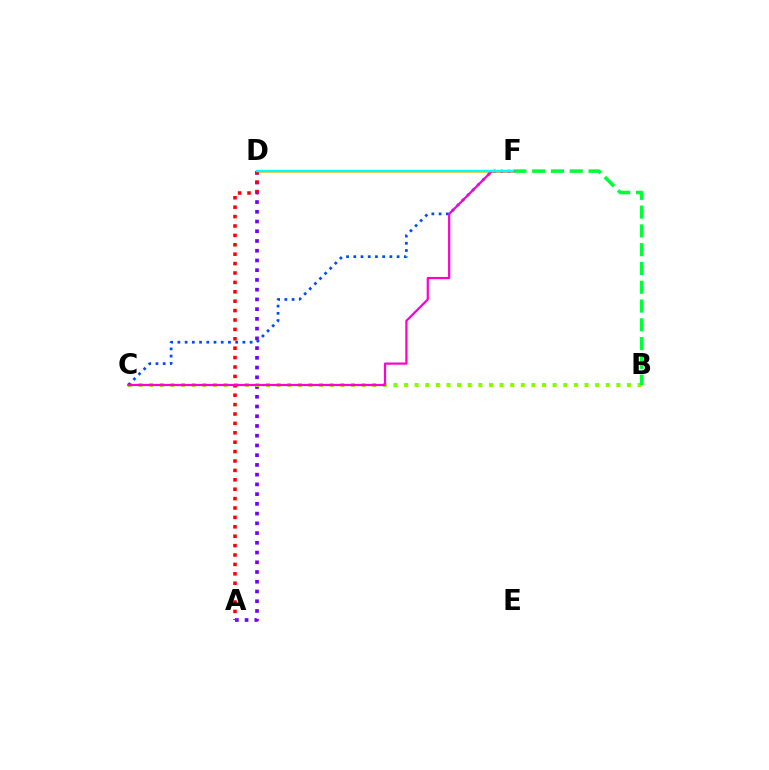{('A', 'D'): [{'color': '#7200ff', 'line_style': 'dotted', 'thickness': 2.65}, {'color': '#ff0000', 'line_style': 'dotted', 'thickness': 2.55}], ('B', 'C'): [{'color': '#84ff00', 'line_style': 'dotted', 'thickness': 2.88}], ('D', 'F'): [{'color': '#ffbd00', 'line_style': 'solid', 'thickness': 1.85}, {'color': '#00fff6', 'line_style': 'solid', 'thickness': 1.7}], ('C', 'F'): [{'color': '#004bff', 'line_style': 'dotted', 'thickness': 1.96}, {'color': '#ff00cf', 'line_style': 'solid', 'thickness': 1.61}], ('B', 'F'): [{'color': '#00ff39', 'line_style': 'dashed', 'thickness': 2.55}]}